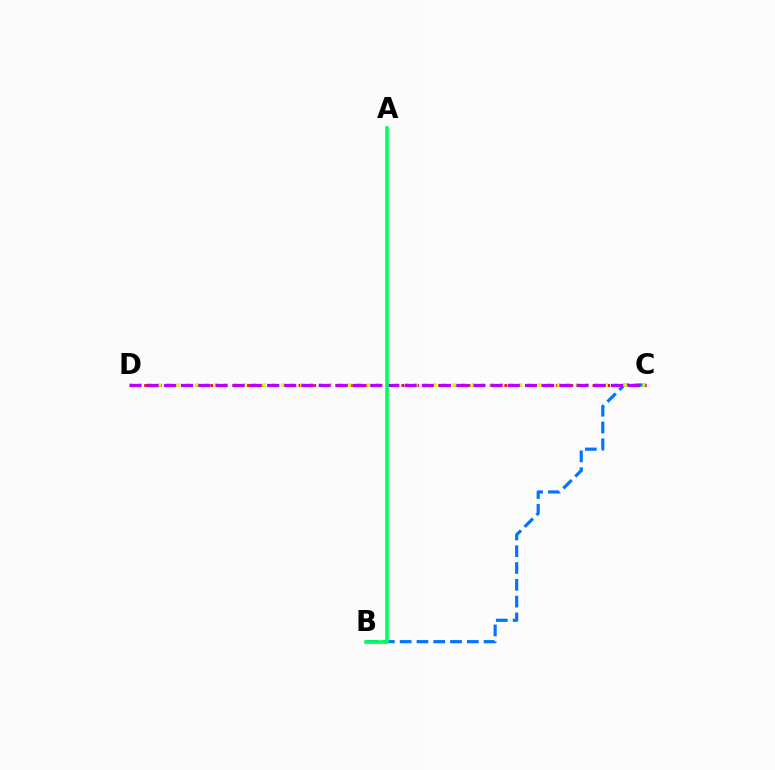{('C', 'D'): [{'color': '#ff0000', 'line_style': 'dotted', 'thickness': 2.0}, {'color': '#d1ff00', 'line_style': 'dotted', 'thickness': 2.58}, {'color': '#b900ff', 'line_style': 'dashed', 'thickness': 2.34}], ('B', 'C'): [{'color': '#0074ff', 'line_style': 'dashed', 'thickness': 2.28}], ('A', 'B'): [{'color': '#00ff5c', 'line_style': 'solid', 'thickness': 2.59}]}